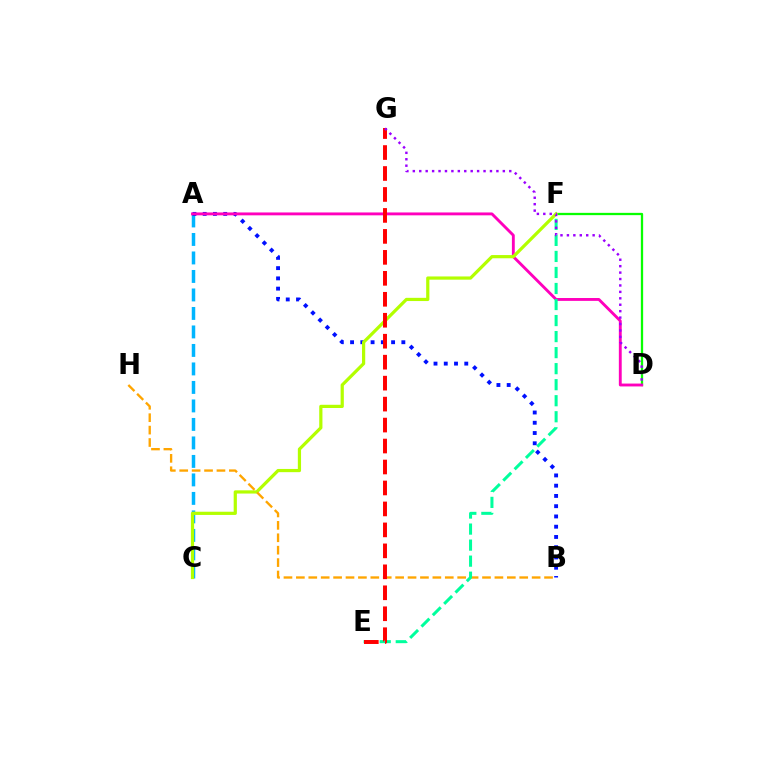{('A', 'C'): [{'color': '#00b5ff', 'line_style': 'dashed', 'thickness': 2.51}], ('D', 'F'): [{'color': '#08ff00', 'line_style': 'solid', 'thickness': 1.65}], ('A', 'B'): [{'color': '#0010ff', 'line_style': 'dotted', 'thickness': 2.79}], ('A', 'D'): [{'color': '#ff00bd', 'line_style': 'solid', 'thickness': 2.07}], ('C', 'F'): [{'color': '#b3ff00', 'line_style': 'solid', 'thickness': 2.31}], ('B', 'H'): [{'color': '#ffa500', 'line_style': 'dashed', 'thickness': 1.69}], ('E', 'F'): [{'color': '#00ff9d', 'line_style': 'dashed', 'thickness': 2.18}], ('E', 'G'): [{'color': '#ff0000', 'line_style': 'dashed', 'thickness': 2.85}], ('D', 'G'): [{'color': '#9b00ff', 'line_style': 'dotted', 'thickness': 1.75}]}